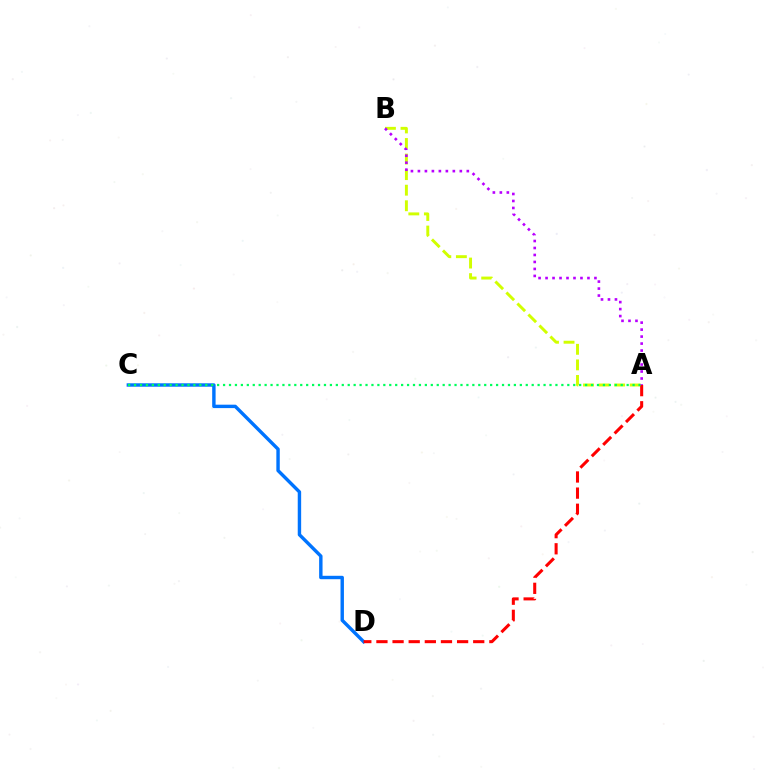{('A', 'B'): [{'color': '#d1ff00', 'line_style': 'dashed', 'thickness': 2.11}, {'color': '#b900ff', 'line_style': 'dotted', 'thickness': 1.9}], ('C', 'D'): [{'color': '#0074ff', 'line_style': 'solid', 'thickness': 2.46}], ('A', 'D'): [{'color': '#ff0000', 'line_style': 'dashed', 'thickness': 2.19}], ('A', 'C'): [{'color': '#00ff5c', 'line_style': 'dotted', 'thickness': 1.61}]}